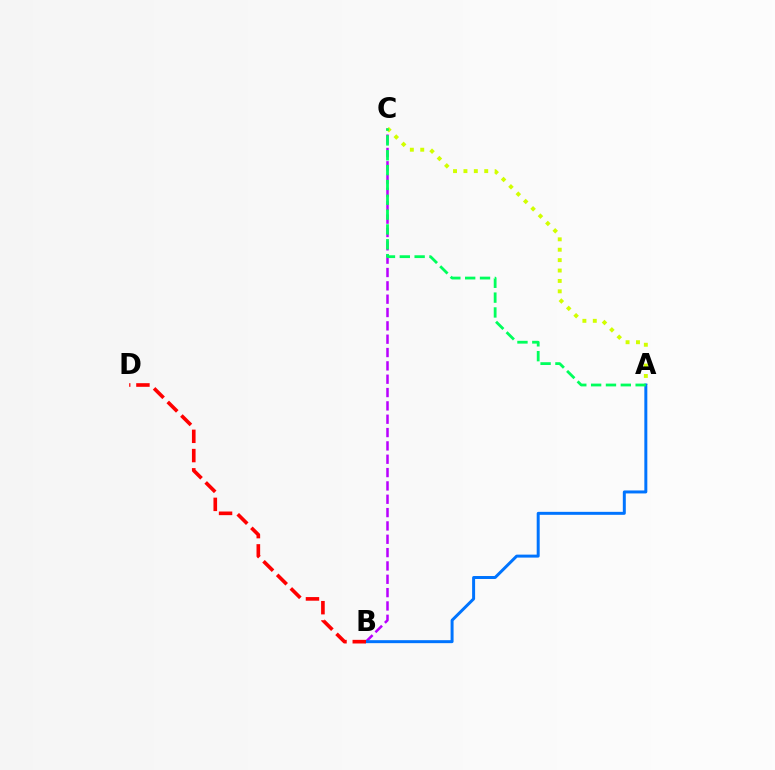{('B', 'C'): [{'color': '#b900ff', 'line_style': 'dashed', 'thickness': 1.81}], ('A', 'C'): [{'color': '#d1ff00', 'line_style': 'dotted', 'thickness': 2.83}, {'color': '#00ff5c', 'line_style': 'dashed', 'thickness': 2.02}], ('A', 'B'): [{'color': '#0074ff', 'line_style': 'solid', 'thickness': 2.14}], ('B', 'D'): [{'color': '#ff0000', 'line_style': 'dashed', 'thickness': 2.62}]}